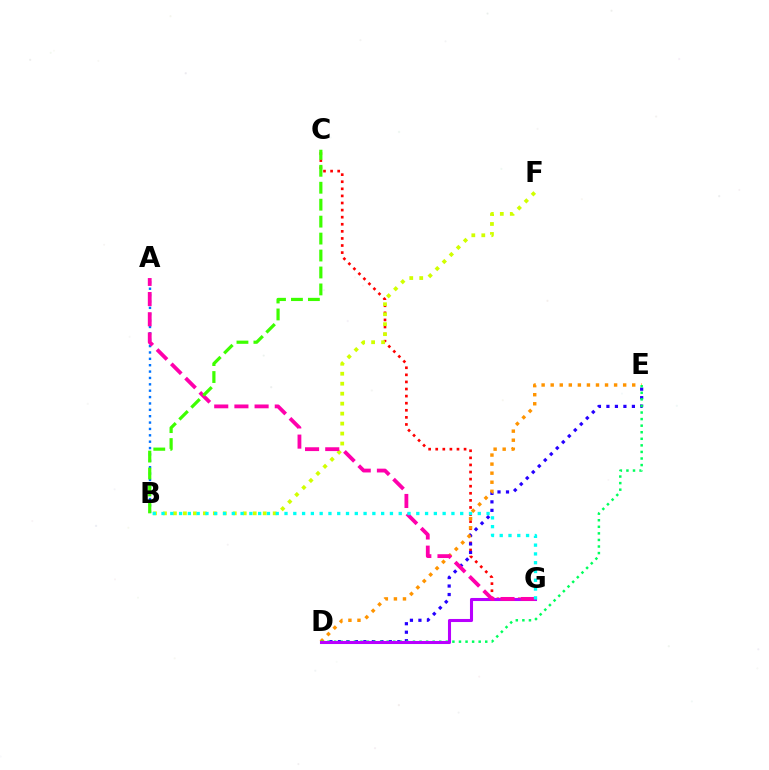{('C', 'G'): [{'color': '#ff0000', 'line_style': 'dotted', 'thickness': 1.93}], ('B', 'F'): [{'color': '#d1ff00', 'line_style': 'dotted', 'thickness': 2.71}], ('D', 'E'): [{'color': '#2500ff', 'line_style': 'dotted', 'thickness': 2.31}, {'color': '#ff9400', 'line_style': 'dotted', 'thickness': 2.46}, {'color': '#00ff5c', 'line_style': 'dotted', 'thickness': 1.78}], ('A', 'B'): [{'color': '#0074ff', 'line_style': 'dotted', 'thickness': 1.73}], ('D', 'G'): [{'color': '#b900ff', 'line_style': 'solid', 'thickness': 2.2}], ('A', 'G'): [{'color': '#ff00ac', 'line_style': 'dashed', 'thickness': 2.74}], ('B', 'C'): [{'color': '#3dff00', 'line_style': 'dashed', 'thickness': 2.3}], ('B', 'G'): [{'color': '#00fff6', 'line_style': 'dotted', 'thickness': 2.39}]}